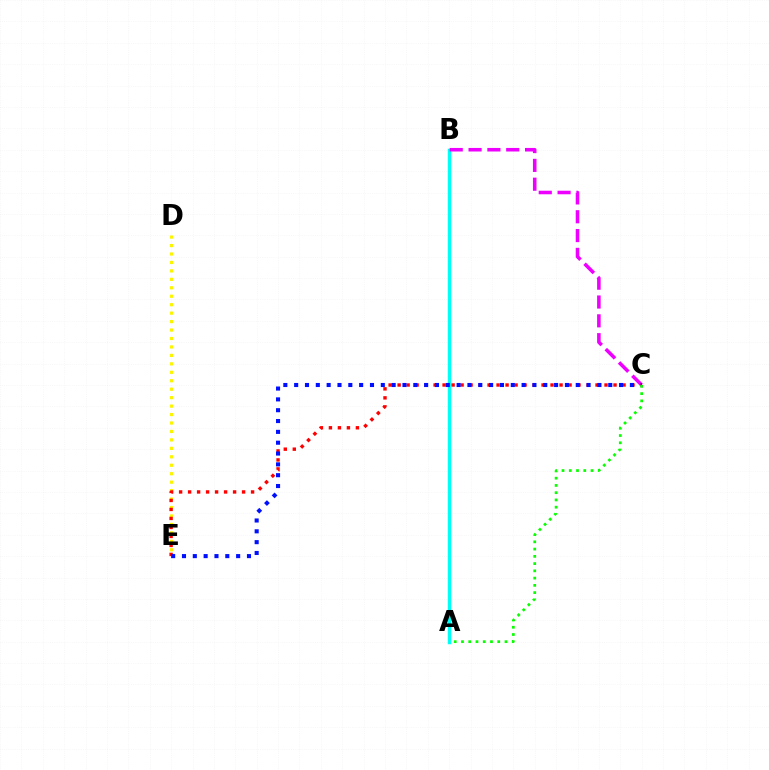{('A', 'B'): [{'color': '#00fff6', 'line_style': 'solid', 'thickness': 2.51}], ('B', 'C'): [{'color': '#ee00ff', 'line_style': 'dashed', 'thickness': 2.56}], ('D', 'E'): [{'color': '#fcf500', 'line_style': 'dotted', 'thickness': 2.3}], ('C', 'E'): [{'color': '#ff0000', 'line_style': 'dotted', 'thickness': 2.44}, {'color': '#0010ff', 'line_style': 'dotted', 'thickness': 2.94}], ('A', 'C'): [{'color': '#08ff00', 'line_style': 'dotted', 'thickness': 1.97}]}